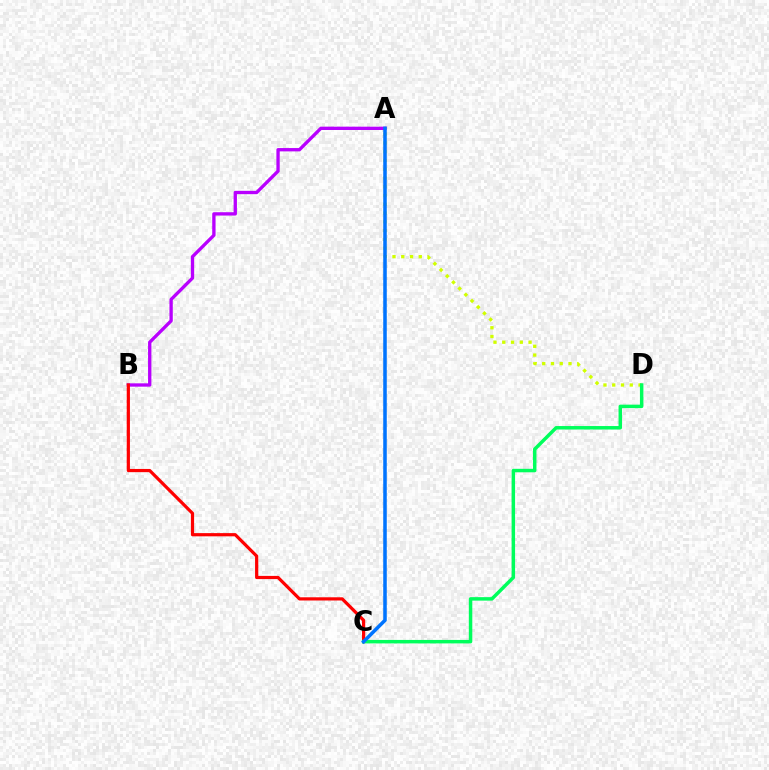{('A', 'B'): [{'color': '#b900ff', 'line_style': 'solid', 'thickness': 2.4}], ('A', 'D'): [{'color': '#d1ff00', 'line_style': 'dotted', 'thickness': 2.38}], ('B', 'C'): [{'color': '#ff0000', 'line_style': 'solid', 'thickness': 2.31}], ('C', 'D'): [{'color': '#00ff5c', 'line_style': 'solid', 'thickness': 2.5}], ('A', 'C'): [{'color': '#0074ff', 'line_style': 'solid', 'thickness': 2.55}]}